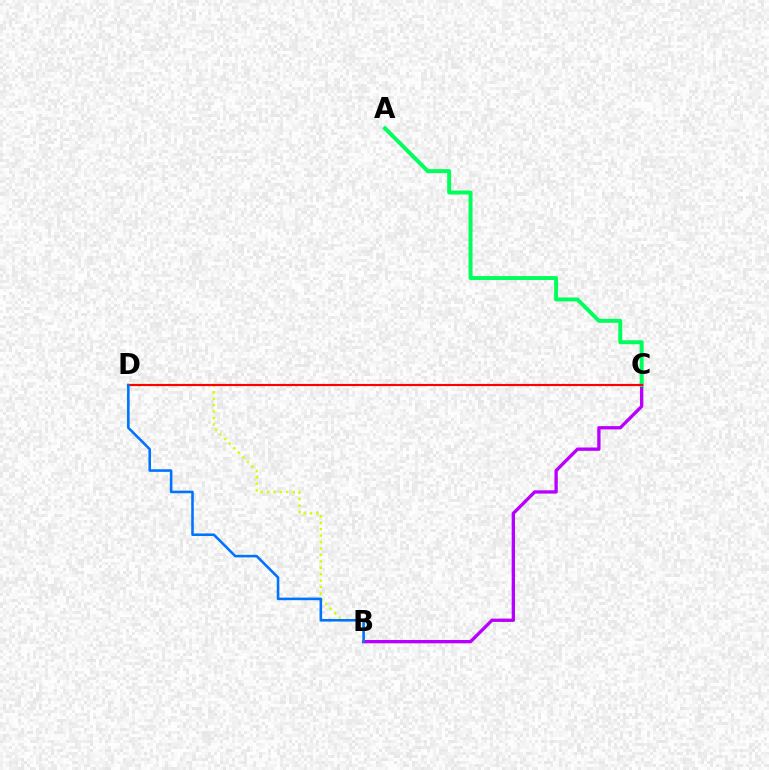{('B', 'C'): [{'color': '#b900ff', 'line_style': 'solid', 'thickness': 2.39}], ('B', 'D'): [{'color': '#d1ff00', 'line_style': 'dotted', 'thickness': 1.75}, {'color': '#0074ff', 'line_style': 'solid', 'thickness': 1.86}], ('A', 'C'): [{'color': '#00ff5c', 'line_style': 'solid', 'thickness': 2.85}], ('C', 'D'): [{'color': '#ff0000', 'line_style': 'solid', 'thickness': 1.54}]}